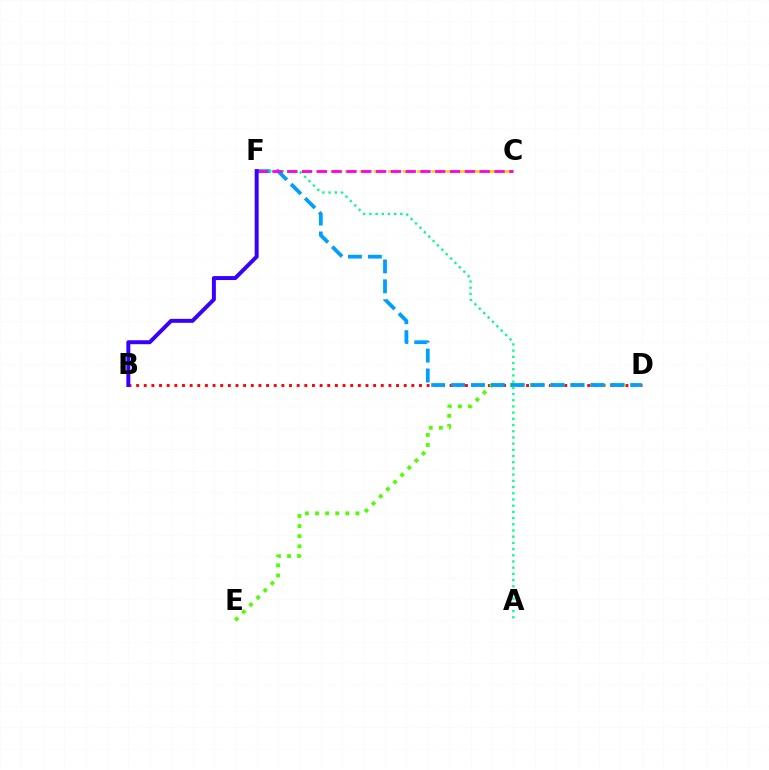{('C', 'F'): [{'color': '#ffd500', 'line_style': 'dashed', 'thickness': 1.96}, {'color': '#ff00ed', 'line_style': 'dashed', 'thickness': 2.01}], ('B', 'D'): [{'color': '#ff0000', 'line_style': 'dotted', 'thickness': 2.08}], ('D', 'E'): [{'color': '#4fff00', 'line_style': 'dotted', 'thickness': 2.75}], ('D', 'F'): [{'color': '#009eff', 'line_style': 'dashed', 'thickness': 2.7}], ('A', 'F'): [{'color': '#00ff86', 'line_style': 'dotted', 'thickness': 1.69}], ('B', 'F'): [{'color': '#3700ff', 'line_style': 'solid', 'thickness': 2.85}]}